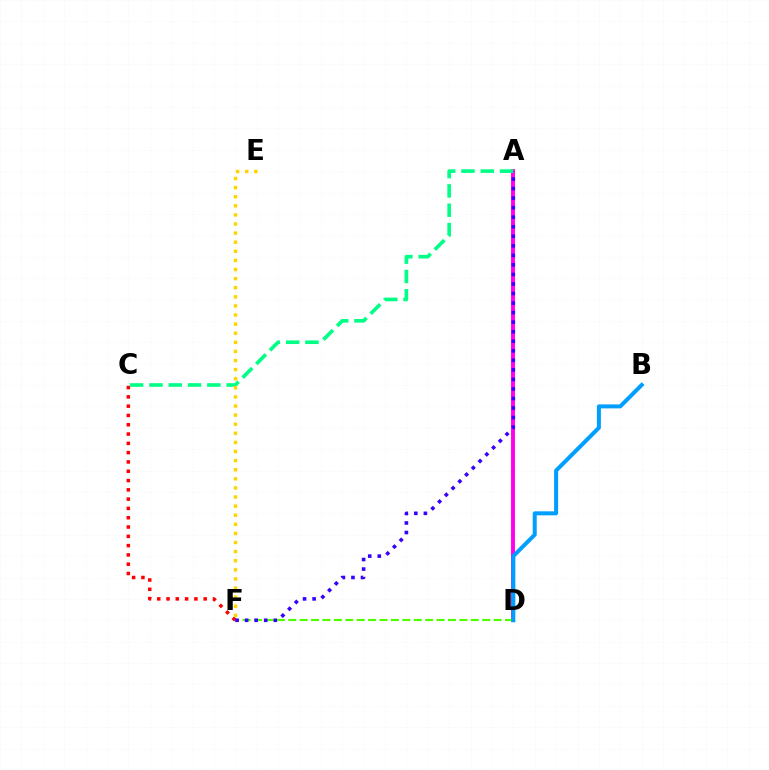{('A', 'D'): [{'color': '#ff00ed', 'line_style': 'solid', 'thickness': 2.82}], ('D', 'F'): [{'color': '#4fff00', 'line_style': 'dashed', 'thickness': 1.55}], ('B', 'D'): [{'color': '#009eff', 'line_style': 'solid', 'thickness': 2.88}], ('C', 'F'): [{'color': '#ff0000', 'line_style': 'dotted', 'thickness': 2.53}], ('A', 'C'): [{'color': '#00ff86', 'line_style': 'dashed', 'thickness': 2.62}], ('E', 'F'): [{'color': '#ffd500', 'line_style': 'dotted', 'thickness': 2.47}], ('A', 'F'): [{'color': '#3700ff', 'line_style': 'dotted', 'thickness': 2.59}]}